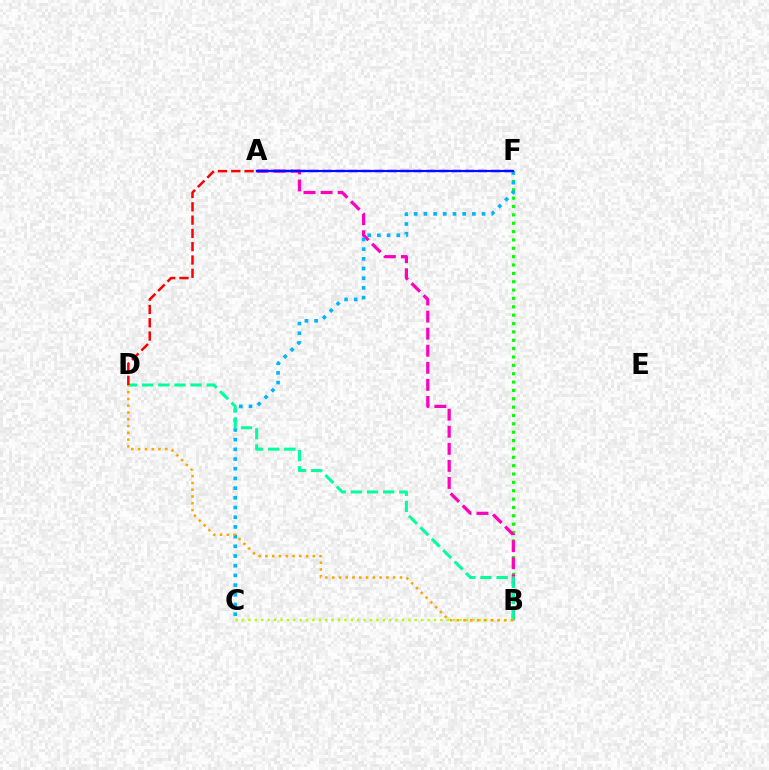{('B', 'F'): [{'color': '#08ff00', 'line_style': 'dotted', 'thickness': 2.27}], ('A', 'B'): [{'color': '#ff00bd', 'line_style': 'dashed', 'thickness': 2.32}], ('C', 'F'): [{'color': '#00b5ff', 'line_style': 'dotted', 'thickness': 2.64}], ('B', 'D'): [{'color': '#00ff9d', 'line_style': 'dashed', 'thickness': 2.19}, {'color': '#ffa500', 'line_style': 'dotted', 'thickness': 1.84}], ('A', 'F'): [{'color': '#9b00ff', 'line_style': 'dashed', 'thickness': 1.76}, {'color': '#0010ff', 'line_style': 'solid', 'thickness': 1.58}], ('B', 'C'): [{'color': '#b3ff00', 'line_style': 'dotted', 'thickness': 1.74}], ('A', 'D'): [{'color': '#ff0000', 'line_style': 'dashed', 'thickness': 1.81}]}